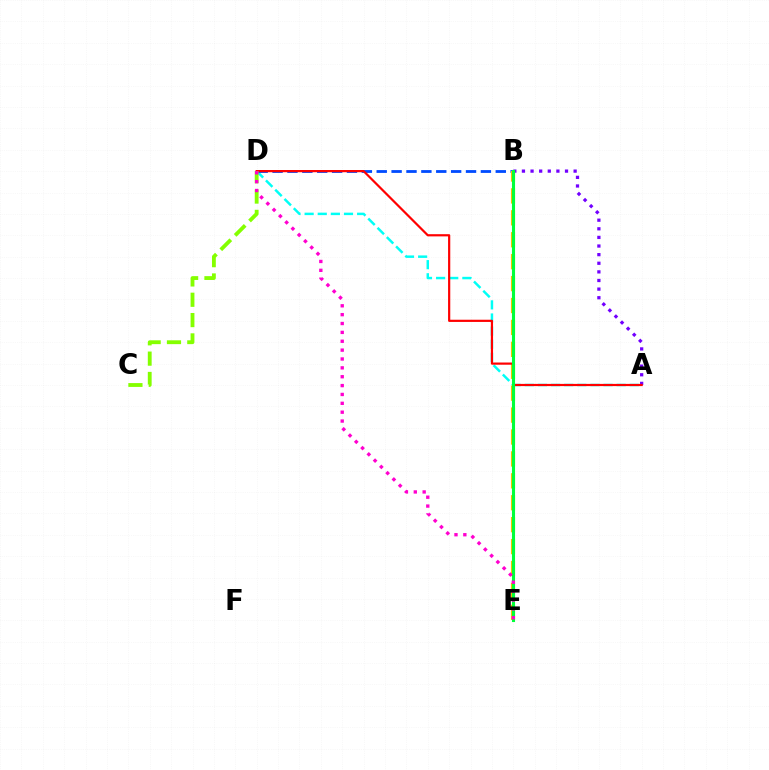{('A', 'D'): [{'color': '#00fff6', 'line_style': 'dashed', 'thickness': 1.78}, {'color': '#ff0000', 'line_style': 'solid', 'thickness': 1.58}], ('A', 'B'): [{'color': '#7200ff', 'line_style': 'dotted', 'thickness': 2.34}], ('B', 'D'): [{'color': '#004bff', 'line_style': 'dashed', 'thickness': 2.02}], ('B', 'E'): [{'color': '#ffbd00', 'line_style': 'dashed', 'thickness': 2.98}, {'color': '#00ff39', 'line_style': 'solid', 'thickness': 2.23}], ('C', 'D'): [{'color': '#84ff00', 'line_style': 'dashed', 'thickness': 2.76}], ('D', 'E'): [{'color': '#ff00cf', 'line_style': 'dotted', 'thickness': 2.41}]}